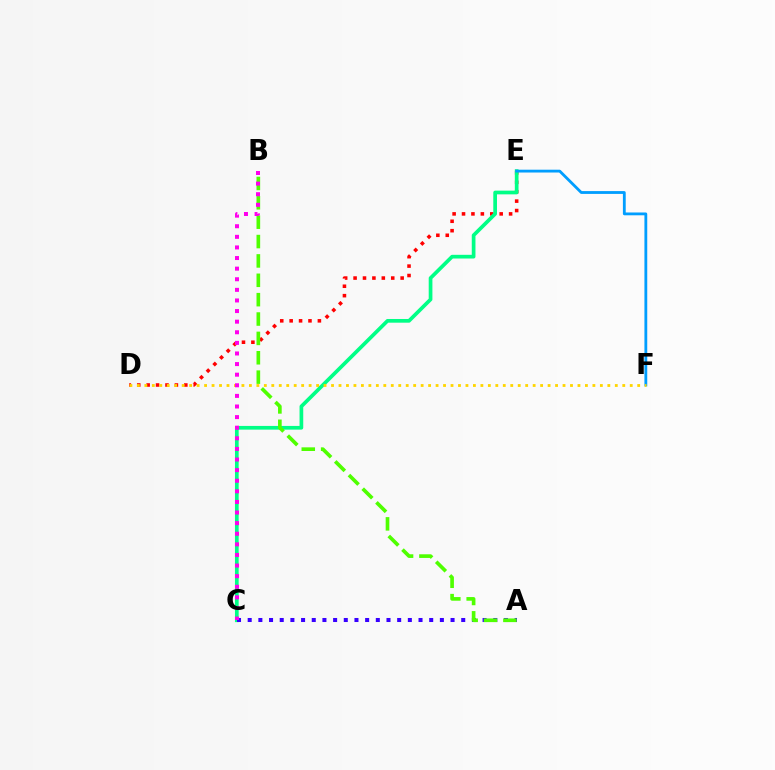{('D', 'E'): [{'color': '#ff0000', 'line_style': 'dotted', 'thickness': 2.56}], ('C', 'E'): [{'color': '#00ff86', 'line_style': 'solid', 'thickness': 2.66}], ('A', 'C'): [{'color': '#3700ff', 'line_style': 'dotted', 'thickness': 2.9}], ('E', 'F'): [{'color': '#009eff', 'line_style': 'solid', 'thickness': 2.03}], ('A', 'B'): [{'color': '#4fff00', 'line_style': 'dashed', 'thickness': 2.63}], ('D', 'F'): [{'color': '#ffd500', 'line_style': 'dotted', 'thickness': 2.03}], ('B', 'C'): [{'color': '#ff00ed', 'line_style': 'dotted', 'thickness': 2.88}]}